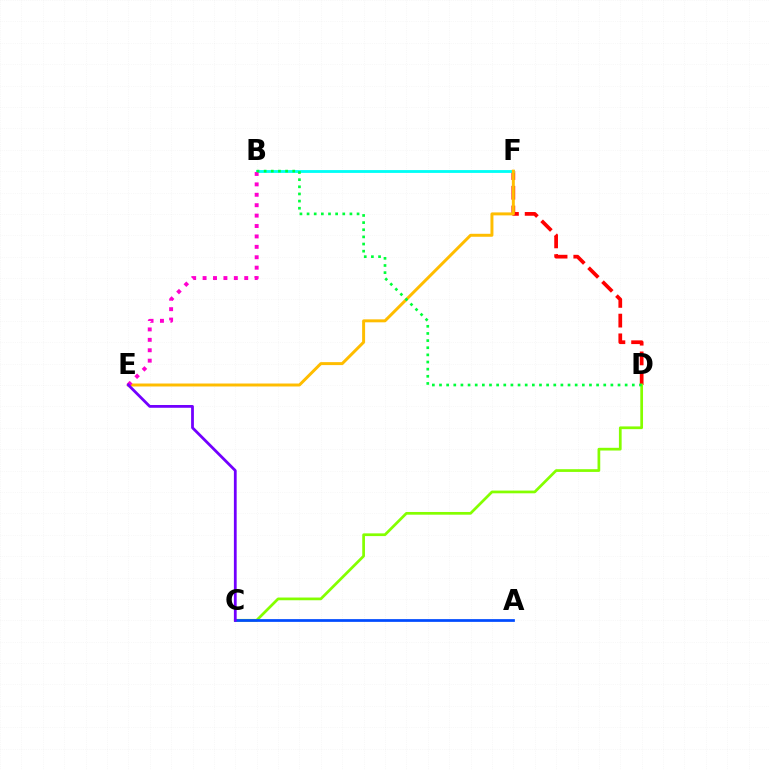{('D', 'F'): [{'color': '#ff0000', 'line_style': 'dashed', 'thickness': 2.68}], ('B', 'F'): [{'color': '#00fff6', 'line_style': 'solid', 'thickness': 2.03}], ('C', 'D'): [{'color': '#84ff00', 'line_style': 'solid', 'thickness': 1.96}], ('E', 'F'): [{'color': '#ffbd00', 'line_style': 'solid', 'thickness': 2.14}], ('B', 'E'): [{'color': '#ff00cf', 'line_style': 'dotted', 'thickness': 2.83}], ('A', 'C'): [{'color': '#004bff', 'line_style': 'solid', 'thickness': 1.97}], ('C', 'E'): [{'color': '#7200ff', 'line_style': 'solid', 'thickness': 2.0}], ('B', 'D'): [{'color': '#00ff39', 'line_style': 'dotted', 'thickness': 1.94}]}